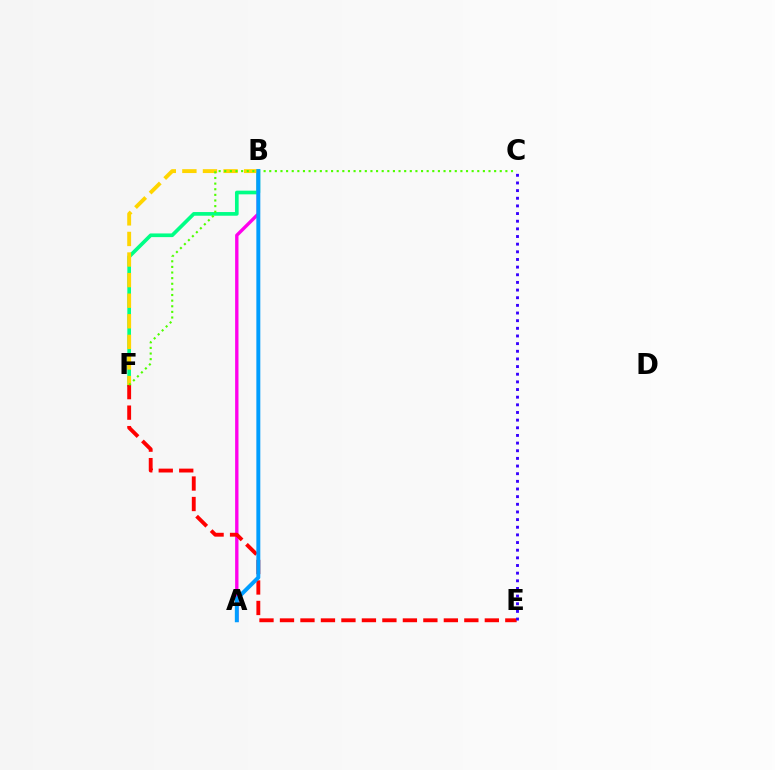{('A', 'B'): [{'color': '#ff00ed', 'line_style': 'solid', 'thickness': 2.42}, {'color': '#009eff', 'line_style': 'solid', 'thickness': 2.84}], ('B', 'F'): [{'color': '#00ff86', 'line_style': 'solid', 'thickness': 2.65}, {'color': '#ffd500', 'line_style': 'dashed', 'thickness': 2.8}], ('E', 'F'): [{'color': '#ff0000', 'line_style': 'dashed', 'thickness': 2.78}], ('C', 'E'): [{'color': '#3700ff', 'line_style': 'dotted', 'thickness': 2.08}], ('C', 'F'): [{'color': '#4fff00', 'line_style': 'dotted', 'thickness': 1.53}]}